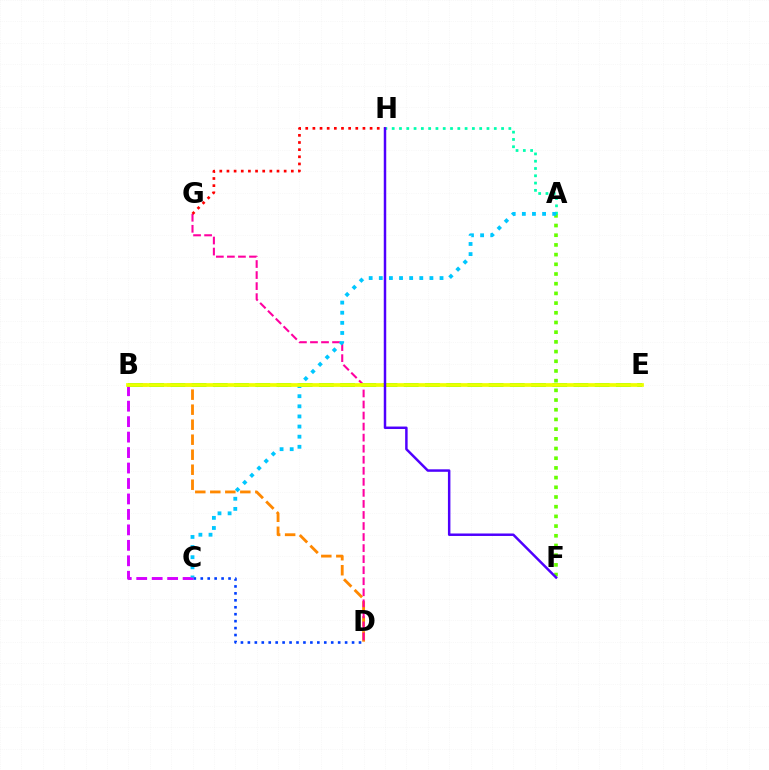{('A', 'F'): [{'color': '#66ff00', 'line_style': 'dotted', 'thickness': 2.63}], ('A', 'H'): [{'color': '#00ffaf', 'line_style': 'dotted', 'thickness': 1.98}], ('B', 'C'): [{'color': '#d600ff', 'line_style': 'dashed', 'thickness': 2.1}], ('B', 'D'): [{'color': '#ff8800', 'line_style': 'dashed', 'thickness': 2.04}], ('D', 'G'): [{'color': '#ff00a0', 'line_style': 'dashed', 'thickness': 1.5}], ('B', 'E'): [{'color': '#00ff27', 'line_style': 'dashed', 'thickness': 2.88}, {'color': '#eeff00', 'line_style': 'solid', 'thickness': 2.69}], ('G', 'H'): [{'color': '#ff0000', 'line_style': 'dotted', 'thickness': 1.94}], ('A', 'C'): [{'color': '#00c7ff', 'line_style': 'dotted', 'thickness': 2.75}], ('F', 'H'): [{'color': '#4f00ff', 'line_style': 'solid', 'thickness': 1.78}], ('C', 'D'): [{'color': '#003fff', 'line_style': 'dotted', 'thickness': 1.89}]}